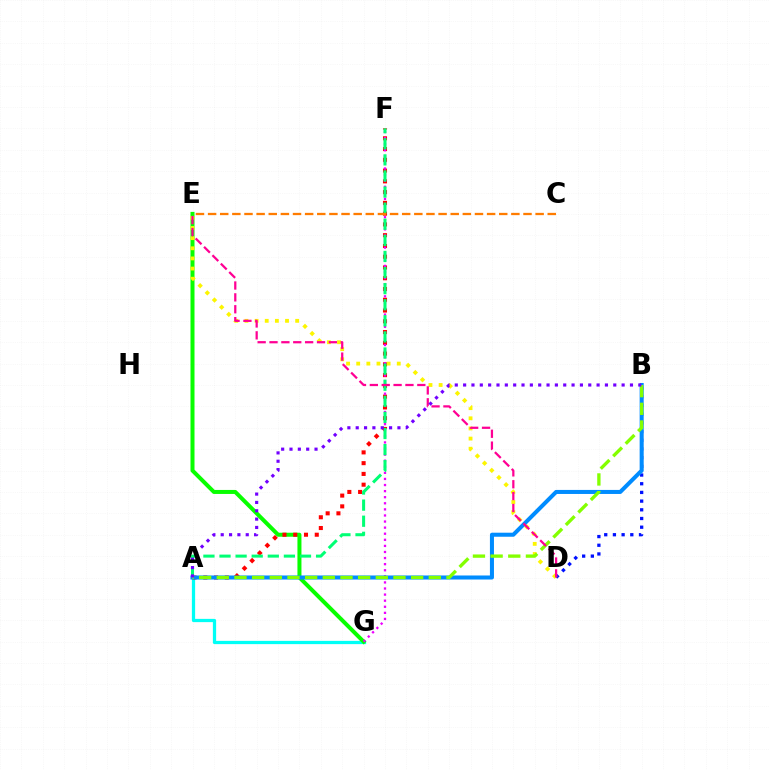{('A', 'G'): [{'color': '#00fff6', 'line_style': 'solid', 'thickness': 2.34}], ('E', 'G'): [{'color': '#08ff00', 'line_style': 'solid', 'thickness': 2.89}], ('A', 'F'): [{'color': '#ff0000', 'line_style': 'dotted', 'thickness': 2.92}, {'color': '#00ff74', 'line_style': 'dashed', 'thickness': 2.19}], ('B', 'D'): [{'color': '#0010ff', 'line_style': 'dotted', 'thickness': 2.36}], ('D', 'E'): [{'color': '#fcf500', 'line_style': 'dotted', 'thickness': 2.76}, {'color': '#ff0094', 'line_style': 'dashed', 'thickness': 1.61}], ('F', 'G'): [{'color': '#ee00ff', 'line_style': 'dotted', 'thickness': 1.65}], ('A', 'B'): [{'color': '#008cff', 'line_style': 'solid', 'thickness': 2.91}, {'color': '#84ff00', 'line_style': 'dashed', 'thickness': 2.4}, {'color': '#7200ff', 'line_style': 'dotted', 'thickness': 2.27}], ('C', 'E'): [{'color': '#ff7c00', 'line_style': 'dashed', 'thickness': 1.65}]}